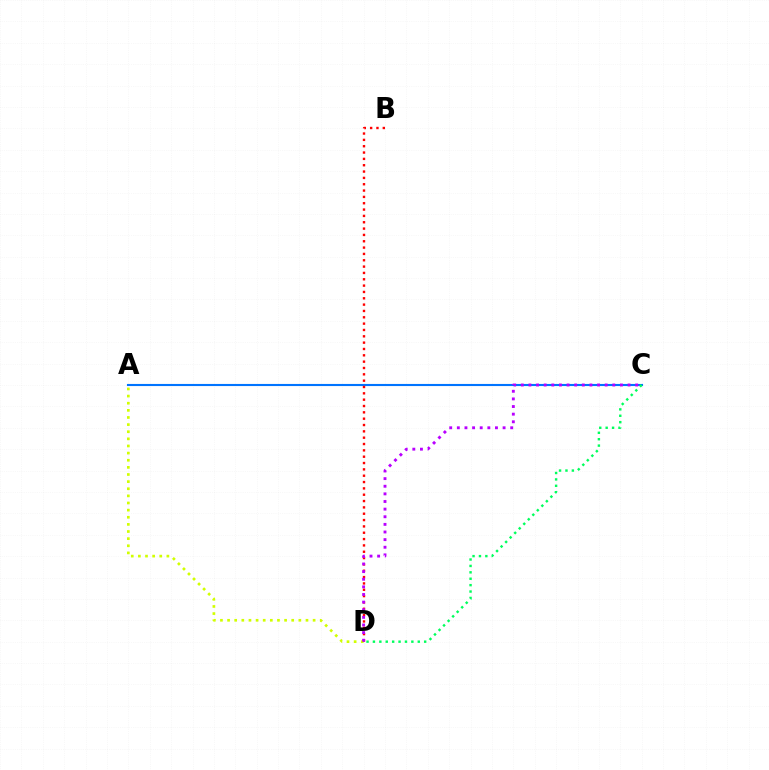{('A', 'C'): [{'color': '#0074ff', 'line_style': 'solid', 'thickness': 1.52}], ('A', 'D'): [{'color': '#d1ff00', 'line_style': 'dotted', 'thickness': 1.94}], ('B', 'D'): [{'color': '#ff0000', 'line_style': 'dotted', 'thickness': 1.72}], ('C', 'D'): [{'color': '#00ff5c', 'line_style': 'dotted', 'thickness': 1.74}, {'color': '#b900ff', 'line_style': 'dotted', 'thickness': 2.07}]}